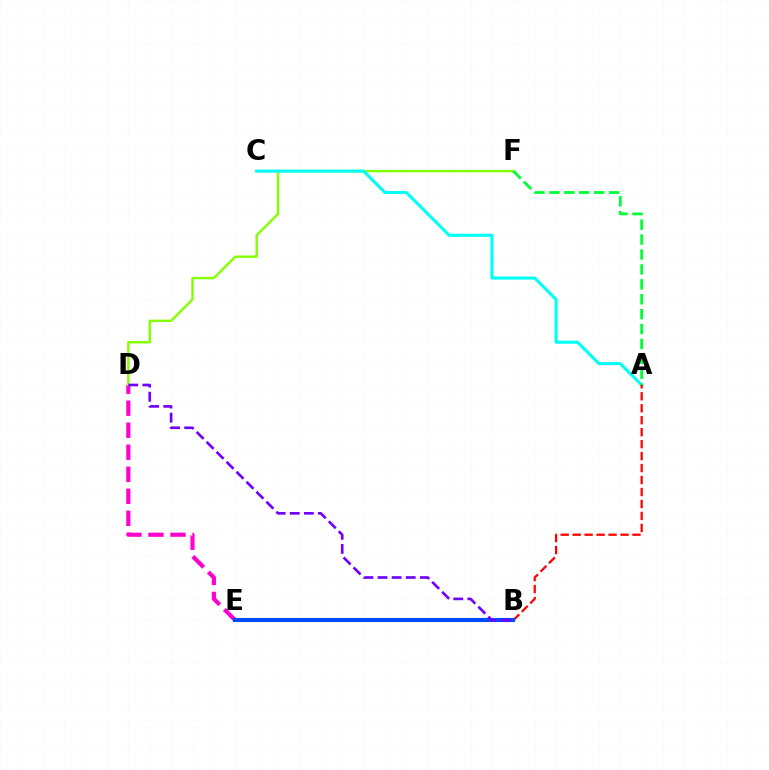{('D', 'E'): [{'color': '#ff00cf', 'line_style': 'dashed', 'thickness': 2.99}], ('D', 'F'): [{'color': '#84ff00', 'line_style': 'solid', 'thickness': 1.73}], ('A', 'C'): [{'color': '#00fff6', 'line_style': 'solid', 'thickness': 2.22}], ('A', 'B'): [{'color': '#ff0000', 'line_style': 'dashed', 'thickness': 1.63}], ('B', 'E'): [{'color': '#ffbd00', 'line_style': 'dashed', 'thickness': 2.97}, {'color': '#004bff', 'line_style': 'solid', 'thickness': 2.92}], ('B', 'D'): [{'color': '#7200ff', 'line_style': 'dashed', 'thickness': 1.92}], ('A', 'F'): [{'color': '#00ff39', 'line_style': 'dashed', 'thickness': 2.03}]}